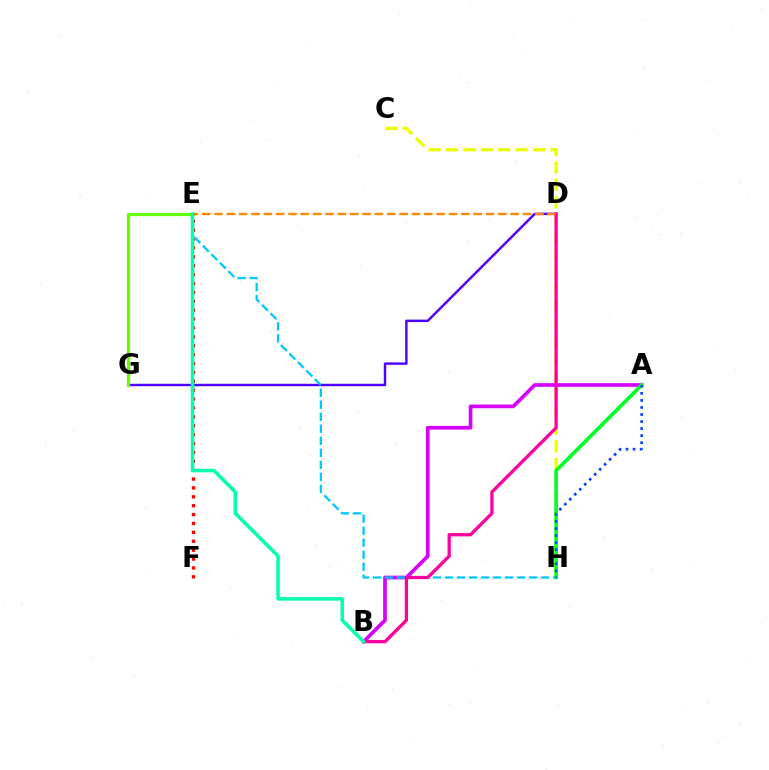{('D', 'G'): [{'color': '#4f00ff', 'line_style': 'solid', 'thickness': 1.76}], ('E', 'F'): [{'color': '#ff0000', 'line_style': 'dotted', 'thickness': 2.42}], ('C', 'H'): [{'color': '#eeff00', 'line_style': 'dashed', 'thickness': 2.37}], ('A', 'B'): [{'color': '#d600ff', 'line_style': 'solid', 'thickness': 2.65}], ('E', 'G'): [{'color': '#66ff00', 'line_style': 'solid', 'thickness': 2.36}], ('A', 'H'): [{'color': '#00ff27', 'line_style': 'solid', 'thickness': 2.61}, {'color': '#003fff', 'line_style': 'dotted', 'thickness': 1.91}], ('E', 'H'): [{'color': '#00c7ff', 'line_style': 'dashed', 'thickness': 1.63}], ('B', 'D'): [{'color': '#ff00a0', 'line_style': 'solid', 'thickness': 2.36}], ('B', 'E'): [{'color': '#00ffaf', 'line_style': 'solid', 'thickness': 2.52}], ('D', 'E'): [{'color': '#ff8800', 'line_style': 'dashed', 'thickness': 1.68}]}